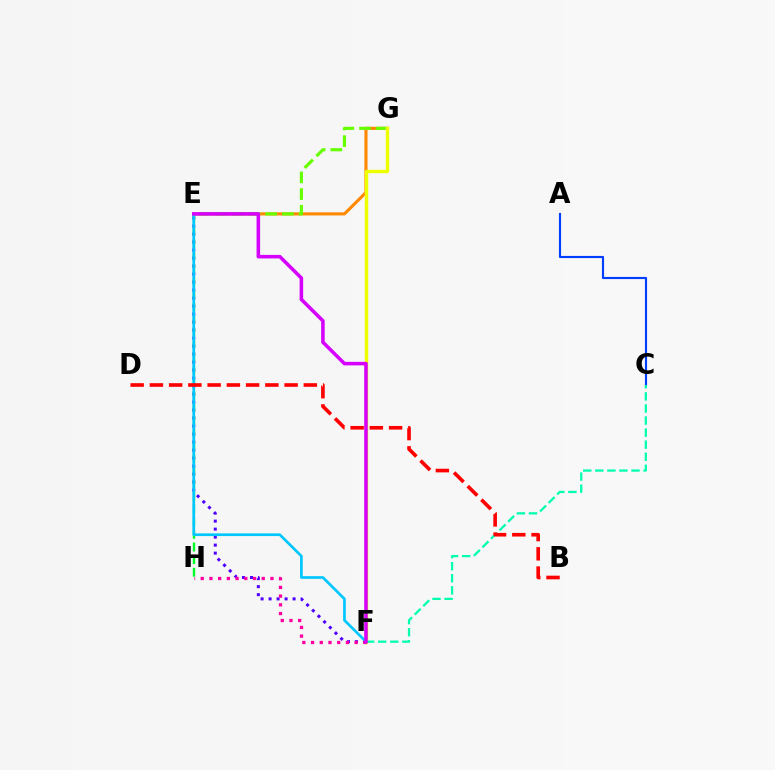{('E', 'G'): [{'color': '#ff8800', 'line_style': 'solid', 'thickness': 2.23}, {'color': '#66ff00', 'line_style': 'dashed', 'thickness': 2.27}], ('E', 'F'): [{'color': '#4f00ff', 'line_style': 'dotted', 'thickness': 2.17}, {'color': '#00c7ff', 'line_style': 'solid', 'thickness': 1.93}, {'color': '#d600ff', 'line_style': 'solid', 'thickness': 2.55}], ('A', 'C'): [{'color': '#003fff', 'line_style': 'solid', 'thickness': 1.54}], ('E', 'H'): [{'color': '#00ff27', 'line_style': 'dashed', 'thickness': 1.72}], ('F', 'G'): [{'color': '#eeff00', 'line_style': 'solid', 'thickness': 2.46}], ('F', 'H'): [{'color': '#ff00a0', 'line_style': 'dotted', 'thickness': 2.37}], ('C', 'F'): [{'color': '#00ffaf', 'line_style': 'dashed', 'thickness': 1.64}], ('B', 'D'): [{'color': '#ff0000', 'line_style': 'dashed', 'thickness': 2.61}]}